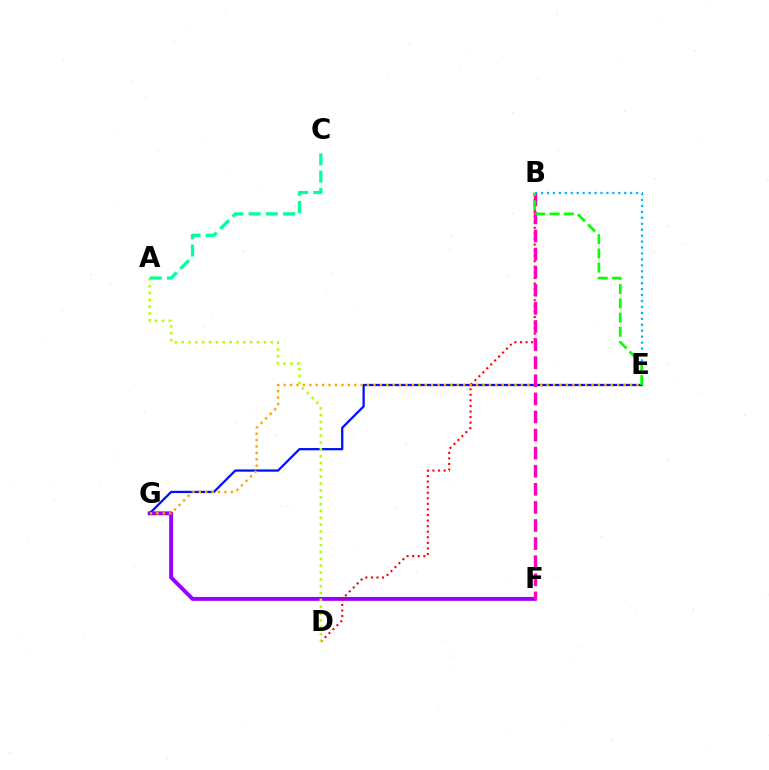{('F', 'G'): [{'color': '#9b00ff', 'line_style': 'solid', 'thickness': 2.82}], ('E', 'G'): [{'color': '#0010ff', 'line_style': 'solid', 'thickness': 1.63}, {'color': '#ffa500', 'line_style': 'dotted', 'thickness': 1.74}], ('B', 'E'): [{'color': '#00b5ff', 'line_style': 'dotted', 'thickness': 1.61}, {'color': '#08ff00', 'line_style': 'dashed', 'thickness': 1.94}], ('B', 'D'): [{'color': '#ff0000', 'line_style': 'dotted', 'thickness': 1.51}], ('A', 'D'): [{'color': '#b3ff00', 'line_style': 'dotted', 'thickness': 1.86}], ('A', 'C'): [{'color': '#00ff9d', 'line_style': 'dashed', 'thickness': 2.34}], ('B', 'F'): [{'color': '#ff00bd', 'line_style': 'dashed', 'thickness': 2.46}]}